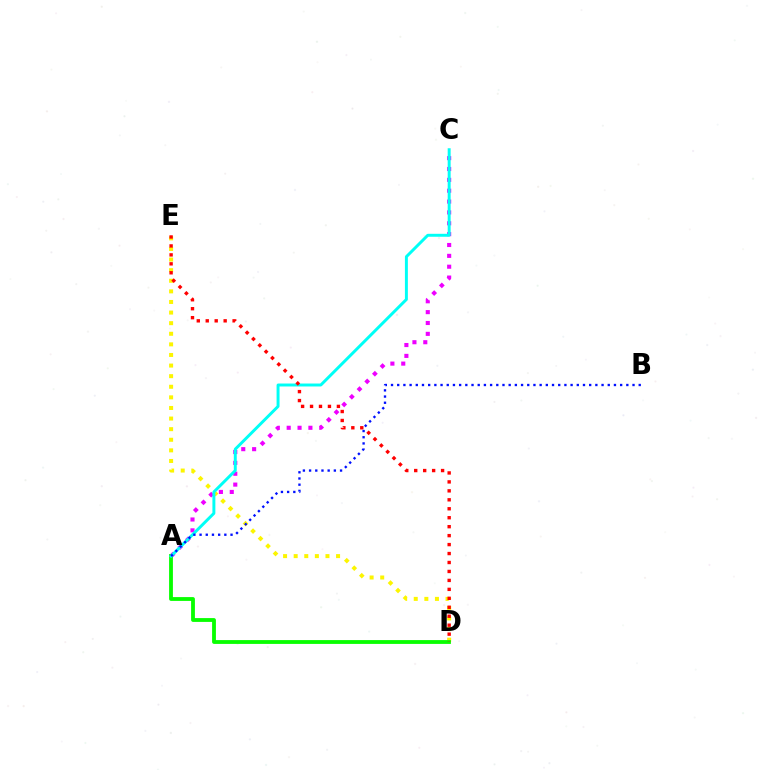{('D', 'E'): [{'color': '#fcf500', 'line_style': 'dotted', 'thickness': 2.88}, {'color': '#ff0000', 'line_style': 'dotted', 'thickness': 2.43}], ('A', 'C'): [{'color': '#ee00ff', 'line_style': 'dotted', 'thickness': 2.95}, {'color': '#00fff6', 'line_style': 'solid', 'thickness': 2.13}], ('A', 'D'): [{'color': '#08ff00', 'line_style': 'solid', 'thickness': 2.75}], ('A', 'B'): [{'color': '#0010ff', 'line_style': 'dotted', 'thickness': 1.68}]}